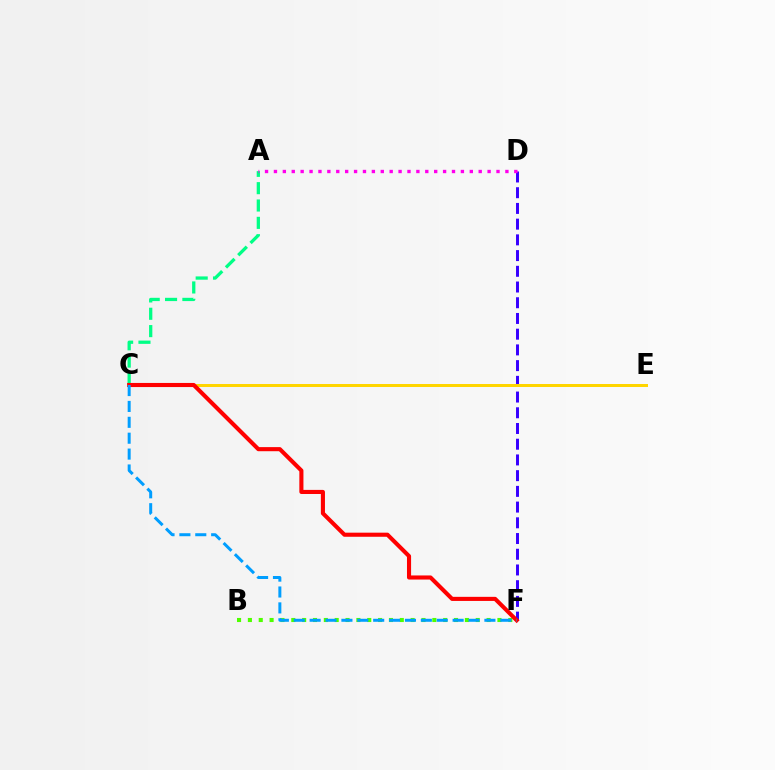{('D', 'F'): [{'color': '#3700ff', 'line_style': 'dashed', 'thickness': 2.14}], ('A', 'C'): [{'color': '#00ff86', 'line_style': 'dashed', 'thickness': 2.36}], ('C', 'E'): [{'color': '#ffd500', 'line_style': 'solid', 'thickness': 2.16}], ('A', 'D'): [{'color': '#ff00ed', 'line_style': 'dotted', 'thickness': 2.42}], ('B', 'F'): [{'color': '#4fff00', 'line_style': 'dotted', 'thickness': 2.95}], ('C', 'F'): [{'color': '#ff0000', 'line_style': 'solid', 'thickness': 2.95}, {'color': '#009eff', 'line_style': 'dashed', 'thickness': 2.16}]}